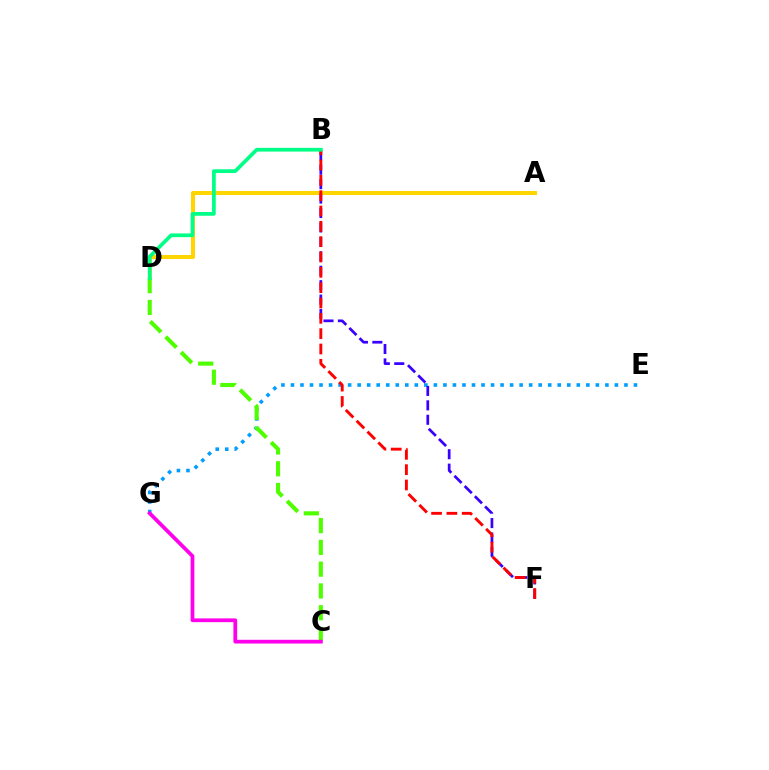{('A', 'D'): [{'color': '#ffd500', 'line_style': 'solid', 'thickness': 2.9}], ('E', 'G'): [{'color': '#009eff', 'line_style': 'dotted', 'thickness': 2.59}], ('C', 'D'): [{'color': '#4fff00', 'line_style': 'dashed', 'thickness': 2.96}], ('B', 'F'): [{'color': '#3700ff', 'line_style': 'dashed', 'thickness': 1.96}, {'color': '#ff0000', 'line_style': 'dashed', 'thickness': 2.08}], ('B', 'D'): [{'color': '#00ff86', 'line_style': 'solid', 'thickness': 2.67}], ('C', 'G'): [{'color': '#ff00ed', 'line_style': 'solid', 'thickness': 2.7}]}